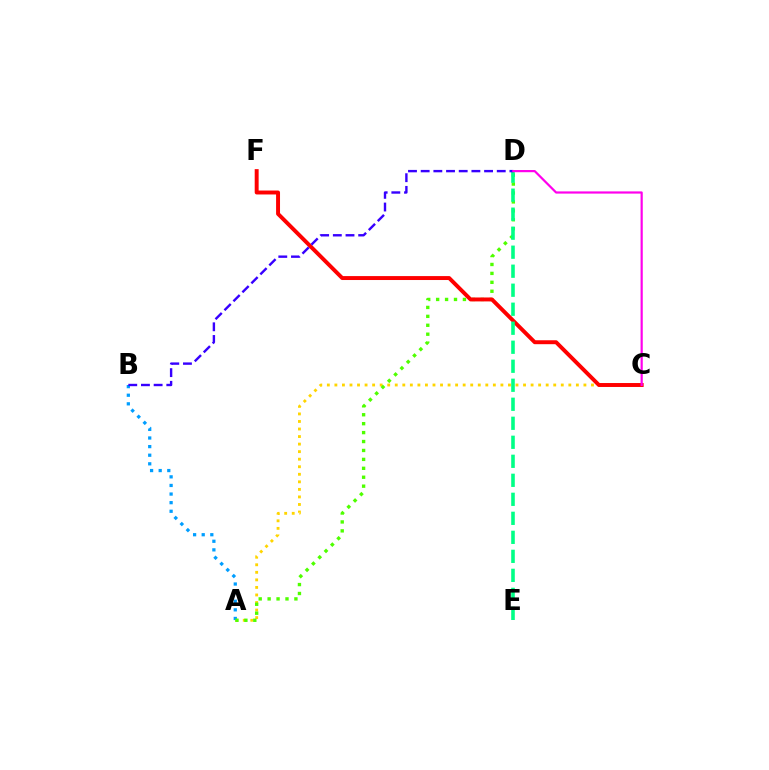{('A', 'C'): [{'color': '#ffd500', 'line_style': 'dotted', 'thickness': 2.05}], ('A', 'B'): [{'color': '#009eff', 'line_style': 'dotted', 'thickness': 2.34}], ('A', 'D'): [{'color': '#4fff00', 'line_style': 'dotted', 'thickness': 2.43}], ('C', 'F'): [{'color': '#ff0000', 'line_style': 'solid', 'thickness': 2.83}], ('D', 'E'): [{'color': '#00ff86', 'line_style': 'dashed', 'thickness': 2.58}], ('B', 'D'): [{'color': '#3700ff', 'line_style': 'dashed', 'thickness': 1.72}], ('C', 'D'): [{'color': '#ff00ed', 'line_style': 'solid', 'thickness': 1.58}]}